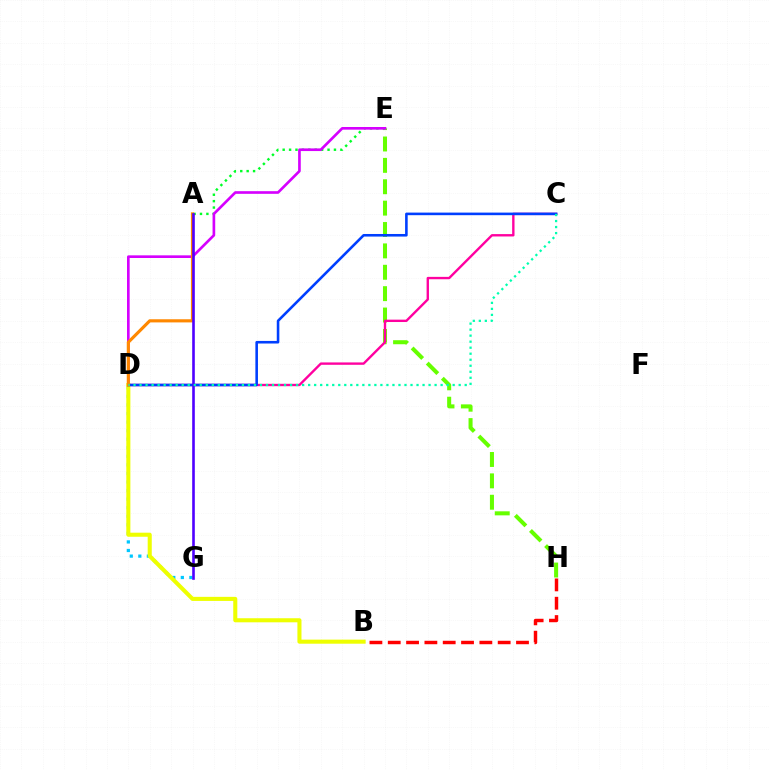{('B', 'H'): [{'color': '#ff0000', 'line_style': 'dashed', 'thickness': 2.49}], ('E', 'H'): [{'color': '#66ff00', 'line_style': 'dashed', 'thickness': 2.9}], ('A', 'E'): [{'color': '#00ff27', 'line_style': 'dotted', 'thickness': 1.74}], ('D', 'G'): [{'color': '#00c7ff', 'line_style': 'dotted', 'thickness': 2.33}], ('D', 'E'): [{'color': '#d600ff', 'line_style': 'solid', 'thickness': 1.91}], ('C', 'D'): [{'color': '#ff00a0', 'line_style': 'solid', 'thickness': 1.71}, {'color': '#003fff', 'line_style': 'solid', 'thickness': 1.86}, {'color': '#00ffaf', 'line_style': 'dotted', 'thickness': 1.64}], ('B', 'D'): [{'color': '#eeff00', 'line_style': 'solid', 'thickness': 2.93}], ('A', 'D'): [{'color': '#ff8800', 'line_style': 'solid', 'thickness': 2.27}], ('A', 'G'): [{'color': '#4f00ff', 'line_style': 'solid', 'thickness': 1.89}]}